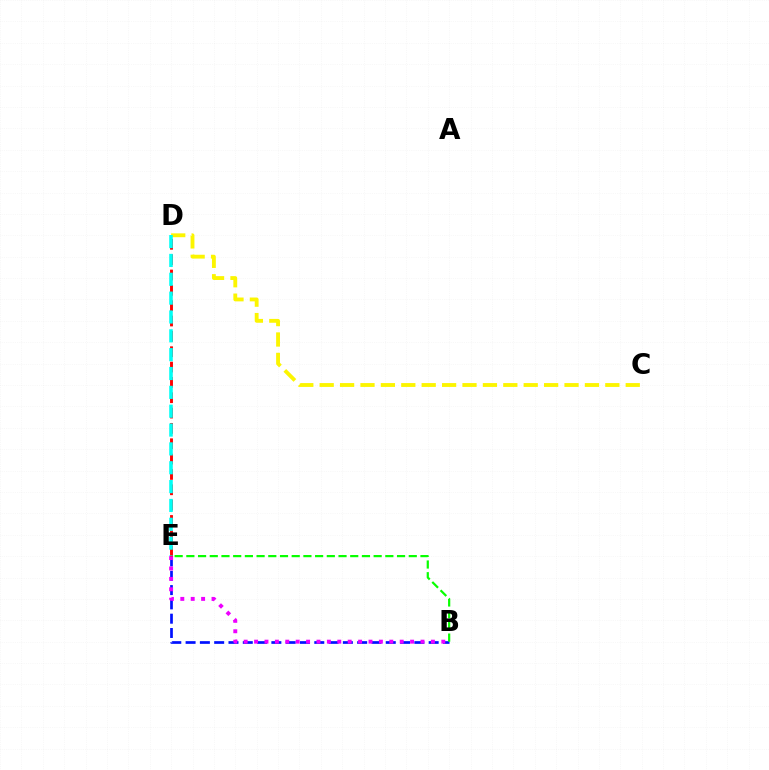{('B', 'E'): [{'color': '#0010ff', 'line_style': 'dashed', 'thickness': 1.94}, {'color': '#ee00ff', 'line_style': 'dotted', 'thickness': 2.83}, {'color': '#08ff00', 'line_style': 'dashed', 'thickness': 1.59}], ('D', 'E'): [{'color': '#ff0000', 'line_style': 'dashed', 'thickness': 2.08}, {'color': '#00fff6', 'line_style': 'dashed', 'thickness': 2.56}], ('C', 'D'): [{'color': '#fcf500', 'line_style': 'dashed', 'thickness': 2.77}]}